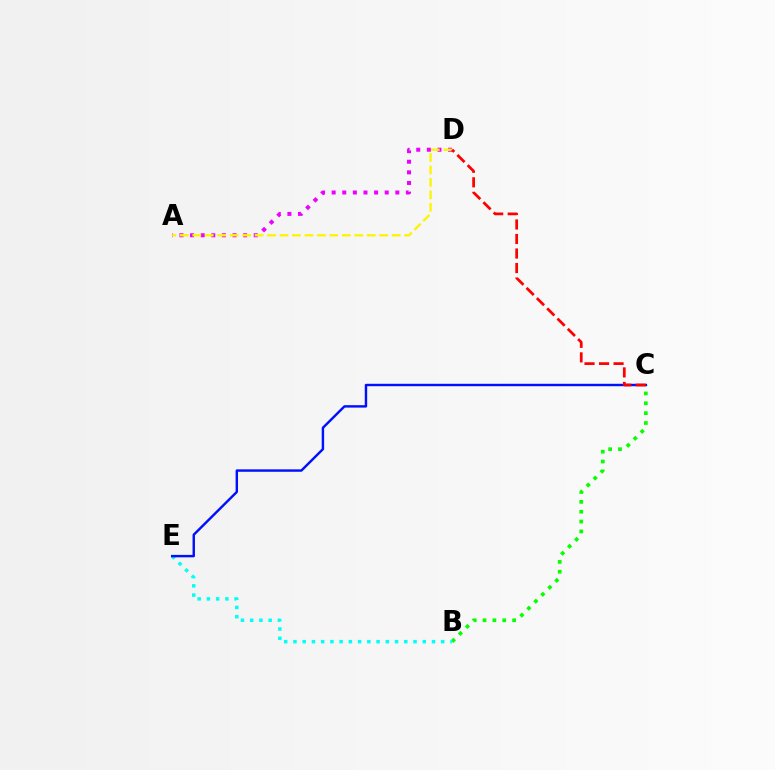{('B', 'C'): [{'color': '#08ff00', 'line_style': 'dotted', 'thickness': 2.68}], ('B', 'E'): [{'color': '#00fff6', 'line_style': 'dotted', 'thickness': 2.51}], ('A', 'D'): [{'color': '#ee00ff', 'line_style': 'dotted', 'thickness': 2.88}, {'color': '#fcf500', 'line_style': 'dashed', 'thickness': 1.69}], ('C', 'E'): [{'color': '#0010ff', 'line_style': 'solid', 'thickness': 1.75}], ('C', 'D'): [{'color': '#ff0000', 'line_style': 'dashed', 'thickness': 1.97}]}